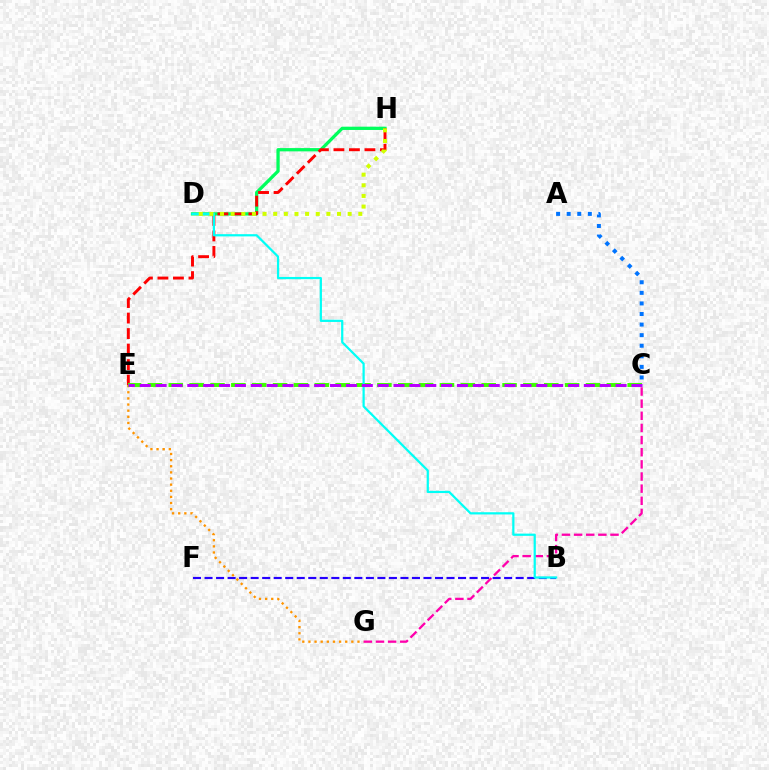{('B', 'F'): [{'color': '#2500ff', 'line_style': 'dashed', 'thickness': 1.57}], ('E', 'G'): [{'color': '#ff9400', 'line_style': 'dotted', 'thickness': 1.67}], ('D', 'H'): [{'color': '#00ff5c', 'line_style': 'solid', 'thickness': 2.36}, {'color': '#d1ff00', 'line_style': 'dotted', 'thickness': 2.89}], ('E', 'H'): [{'color': '#ff0000', 'line_style': 'dashed', 'thickness': 2.11}], ('C', 'E'): [{'color': '#3dff00', 'line_style': 'dashed', 'thickness': 2.83}, {'color': '#b900ff', 'line_style': 'dashed', 'thickness': 2.15}], ('C', 'G'): [{'color': '#ff00ac', 'line_style': 'dashed', 'thickness': 1.65}], ('B', 'D'): [{'color': '#00fff6', 'line_style': 'solid', 'thickness': 1.6}], ('A', 'C'): [{'color': '#0074ff', 'line_style': 'dotted', 'thickness': 2.87}]}